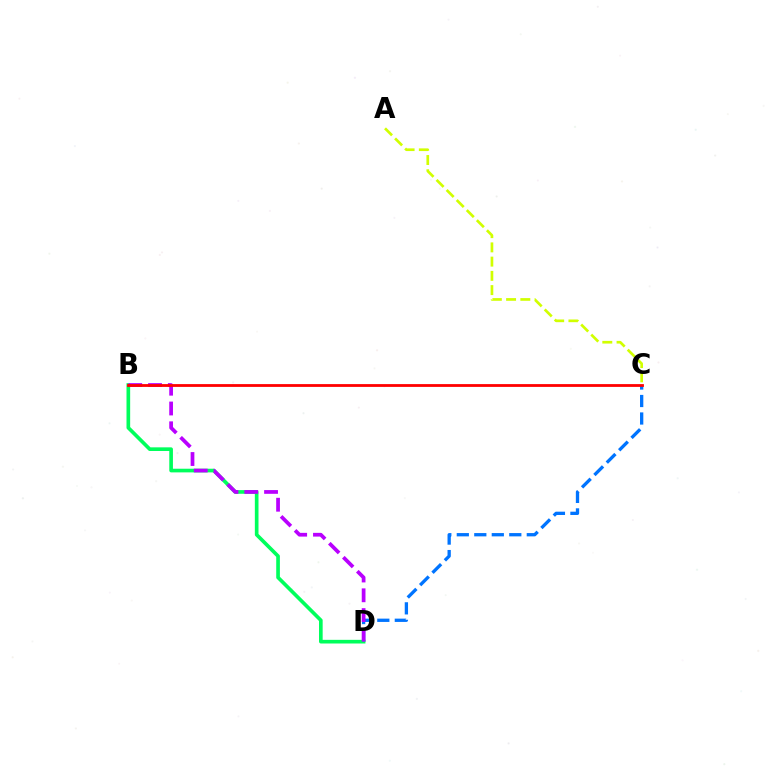{('C', 'D'): [{'color': '#0074ff', 'line_style': 'dashed', 'thickness': 2.38}], ('B', 'D'): [{'color': '#00ff5c', 'line_style': 'solid', 'thickness': 2.63}, {'color': '#b900ff', 'line_style': 'dashed', 'thickness': 2.69}], ('A', 'C'): [{'color': '#d1ff00', 'line_style': 'dashed', 'thickness': 1.93}], ('B', 'C'): [{'color': '#ff0000', 'line_style': 'solid', 'thickness': 2.02}]}